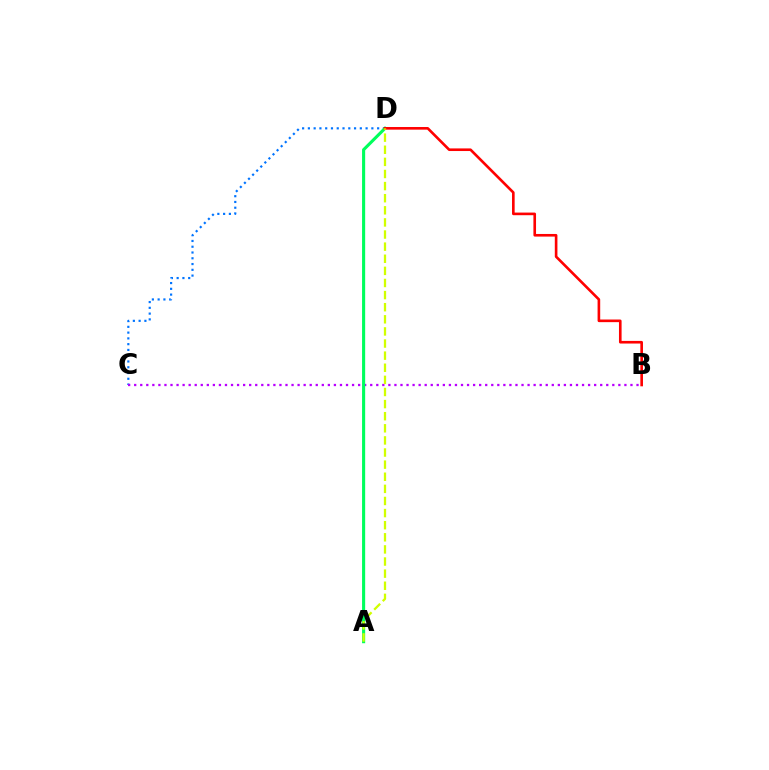{('C', 'D'): [{'color': '#0074ff', 'line_style': 'dotted', 'thickness': 1.57}], ('B', 'C'): [{'color': '#b900ff', 'line_style': 'dotted', 'thickness': 1.64}], ('A', 'D'): [{'color': '#00ff5c', 'line_style': 'solid', 'thickness': 2.24}, {'color': '#d1ff00', 'line_style': 'dashed', 'thickness': 1.65}], ('B', 'D'): [{'color': '#ff0000', 'line_style': 'solid', 'thickness': 1.89}]}